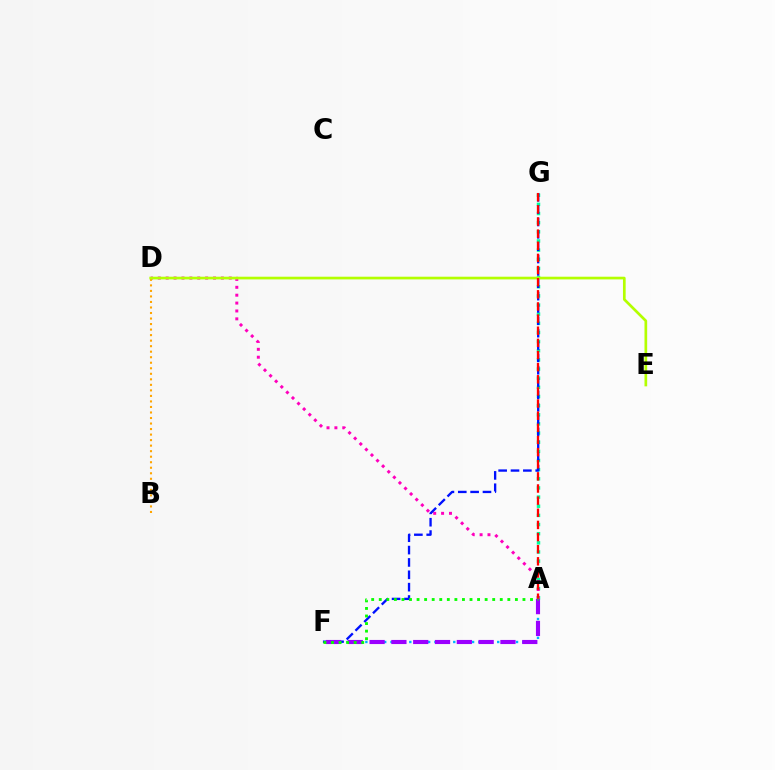{('A', 'F'): [{'color': '#00b5ff', 'line_style': 'dotted', 'thickness': 1.71}, {'color': '#9b00ff', 'line_style': 'dashed', 'thickness': 2.96}, {'color': '#08ff00', 'line_style': 'dotted', 'thickness': 2.05}], ('A', 'G'): [{'color': '#00ff9d', 'line_style': 'dotted', 'thickness': 2.49}, {'color': '#ff0000', 'line_style': 'dashed', 'thickness': 1.65}], ('A', 'D'): [{'color': '#ff00bd', 'line_style': 'dotted', 'thickness': 2.14}], ('B', 'D'): [{'color': '#ffa500', 'line_style': 'dotted', 'thickness': 1.5}], ('D', 'E'): [{'color': '#b3ff00', 'line_style': 'solid', 'thickness': 1.94}], ('F', 'G'): [{'color': '#0010ff', 'line_style': 'dashed', 'thickness': 1.68}]}